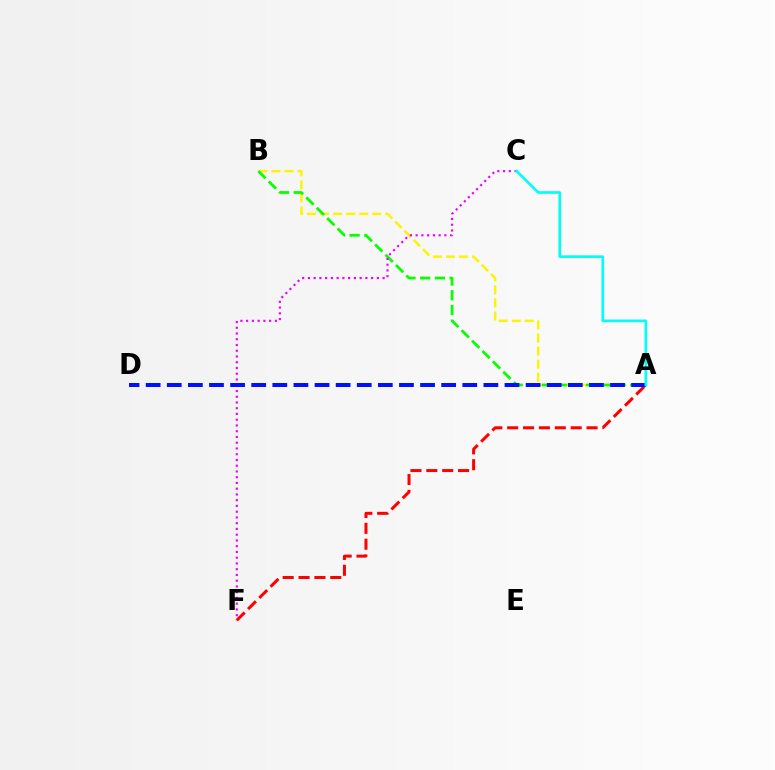{('A', 'B'): [{'color': '#fcf500', 'line_style': 'dashed', 'thickness': 1.77}, {'color': '#08ff00', 'line_style': 'dashed', 'thickness': 2.0}], ('C', 'F'): [{'color': '#ee00ff', 'line_style': 'dotted', 'thickness': 1.56}], ('A', 'F'): [{'color': '#ff0000', 'line_style': 'dashed', 'thickness': 2.16}], ('A', 'D'): [{'color': '#0010ff', 'line_style': 'dashed', 'thickness': 2.87}], ('A', 'C'): [{'color': '#00fff6', 'line_style': 'solid', 'thickness': 1.91}]}